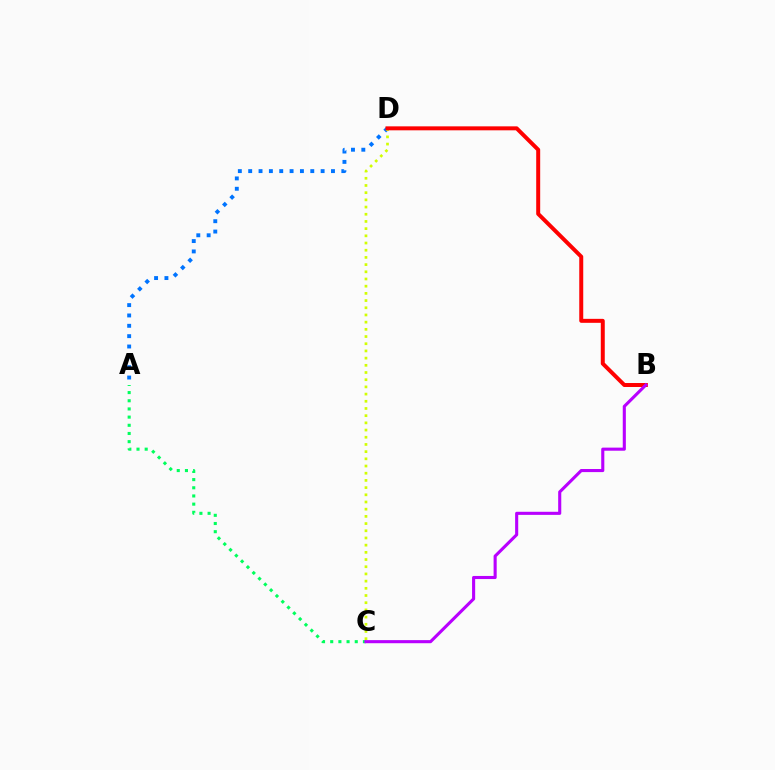{('A', 'C'): [{'color': '#00ff5c', 'line_style': 'dotted', 'thickness': 2.22}], ('A', 'D'): [{'color': '#0074ff', 'line_style': 'dotted', 'thickness': 2.81}], ('C', 'D'): [{'color': '#d1ff00', 'line_style': 'dotted', 'thickness': 1.95}], ('B', 'D'): [{'color': '#ff0000', 'line_style': 'solid', 'thickness': 2.86}], ('B', 'C'): [{'color': '#b900ff', 'line_style': 'solid', 'thickness': 2.23}]}